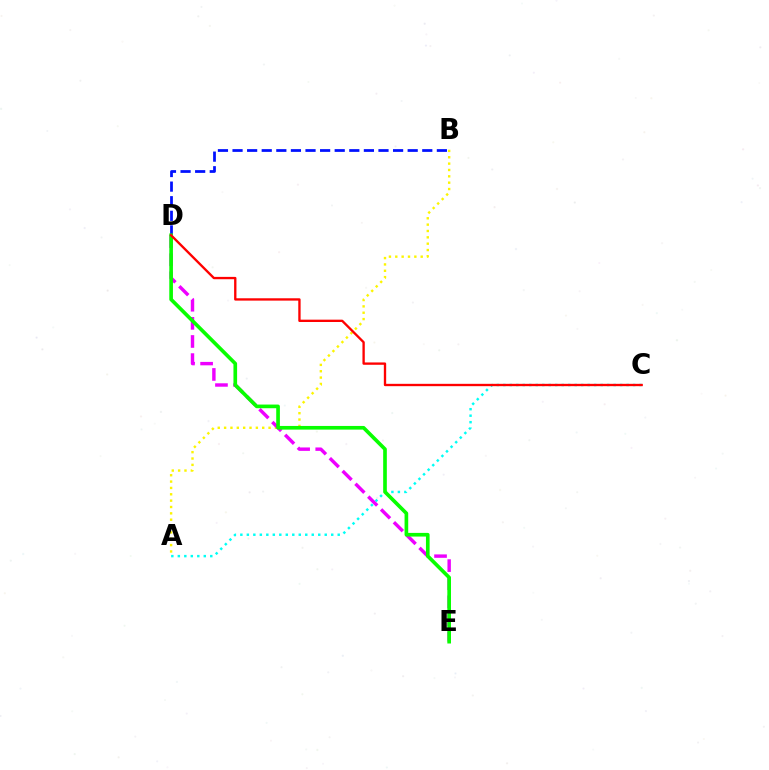{('A', 'B'): [{'color': '#fcf500', 'line_style': 'dotted', 'thickness': 1.73}], ('B', 'D'): [{'color': '#0010ff', 'line_style': 'dashed', 'thickness': 1.98}], ('A', 'C'): [{'color': '#00fff6', 'line_style': 'dotted', 'thickness': 1.76}], ('D', 'E'): [{'color': '#ee00ff', 'line_style': 'dashed', 'thickness': 2.46}, {'color': '#08ff00', 'line_style': 'solid', 'thickness': 2.63}], ('C', 'D'): [{'color': '#ff0000', 'line_style': 'solid', 'thickness': 1.68}]}